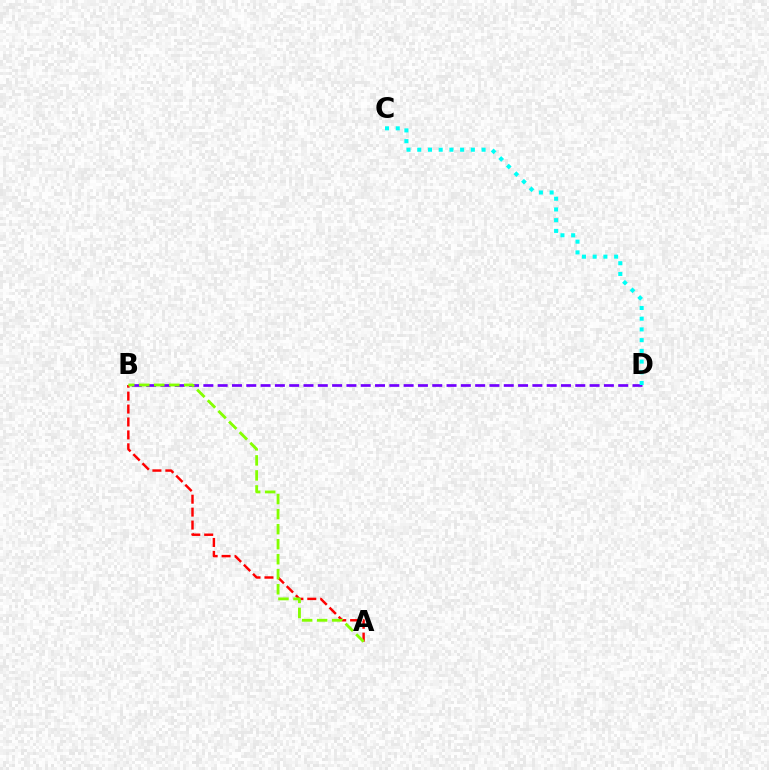{('B', 'D'): [{'color': '#7200ff', 'line_style': 'dashed', 'thickness': 1.94}], ('A', 'B'): [{'color': '#ff0000', 'line_style': 'dashed', 'thickness': 1.76}, {'color': '#84ff00', 'line_style': 'dashed', 'thickness': 2.04}], ('C', 'D'): [{'color': '#00fff6', 'line_style': 'dotted', 'thickness': 2.91}]}